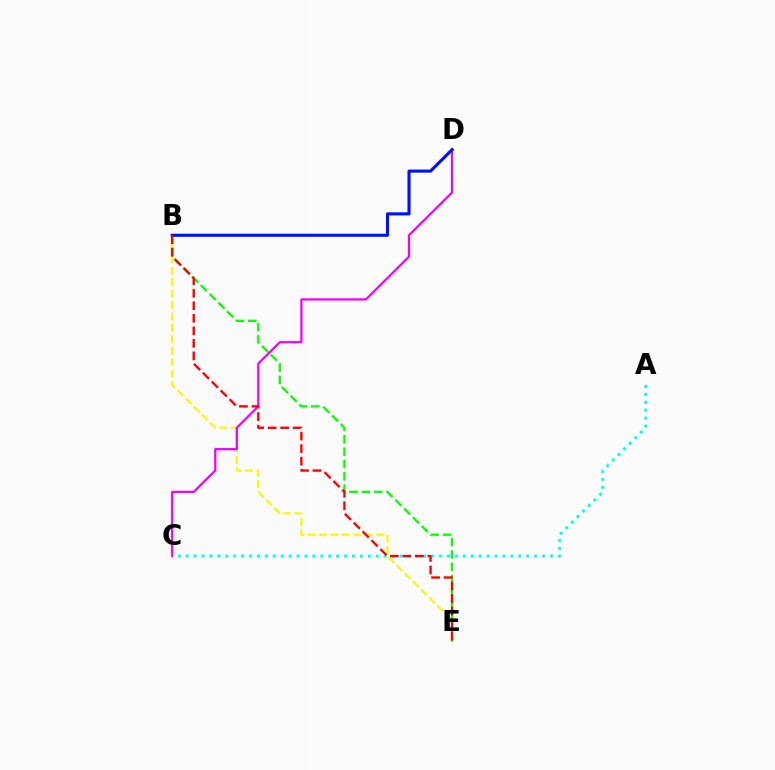{('B', 'E'): [{'color': '#fcf500', 'line_style': 'dashed', 'thickness': 1.55}, {'color': '#08ff00', 'line_style': 'dashed', 'thickness': 1.68}, {'color': '#ff0000', 'line_style': 'dashed', 'thickness': 1.7}], ('A', 'C'): [{'color': '#00fff6', 'line_style': 'dotted', 'thickness': 2.15}], ('C', 'D'): [{'color': '#ee00ff', 'line_style': 'solid', 'thickness': 1.62}], ('B', 'D'): [{'color': '#0010ff', 'line_style': 'solid', 'thickness': 2.24}]}